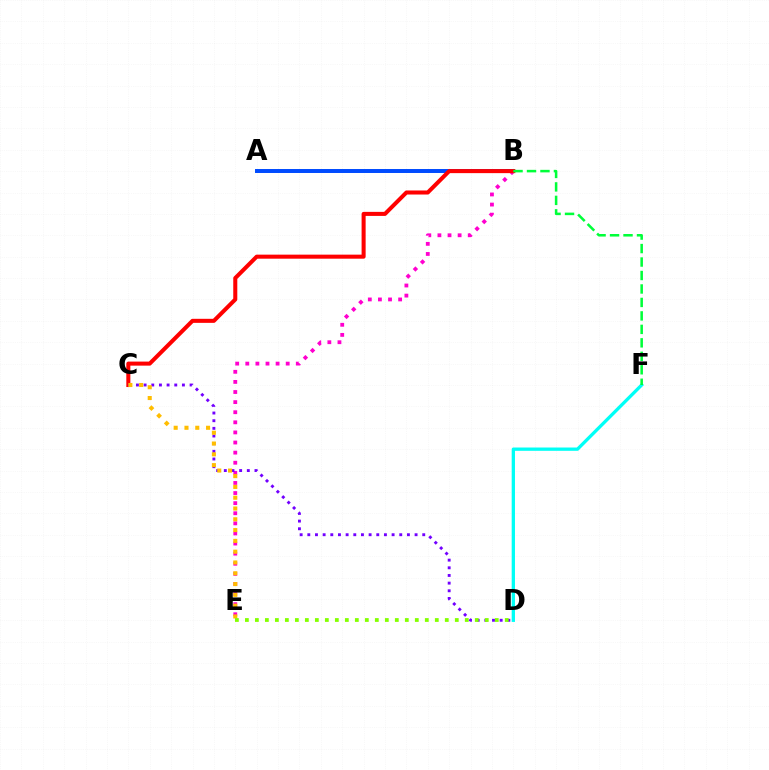{('B', 'E'): [{'color': '#ff00cf', 'line_style': 'dotted', 'thickness': 2.74}], ('A', 'B'): [{'color': '#004bff', 'line_style': 'solid', 'thickness': 2.86}], ('B', 'C'): [{'color': '#ff0000', 'line_style': 'solid', 'thickness': 2.91}], ('C', 'D'): [{'color': '#7200ff', 'line_style': 'dotted', 'thickness': 2.08}], ('C', 'E'): [{'color': '#ffbd00', 'line_style': 'dotted', 'thickness': 2.93}], ('D', 'E'): [{'color': '#84ff00', 'line_style': 'dotted', 'thickness': 2.72}], ('D', 'F'): [{'color': '#00fff6', 'line_style': 'solid', 'thickness': 2.38}], ('B', 'F'): [{'color': '#00ff39', 'line_style': 'dashed', 'thickness': 1.83}]}